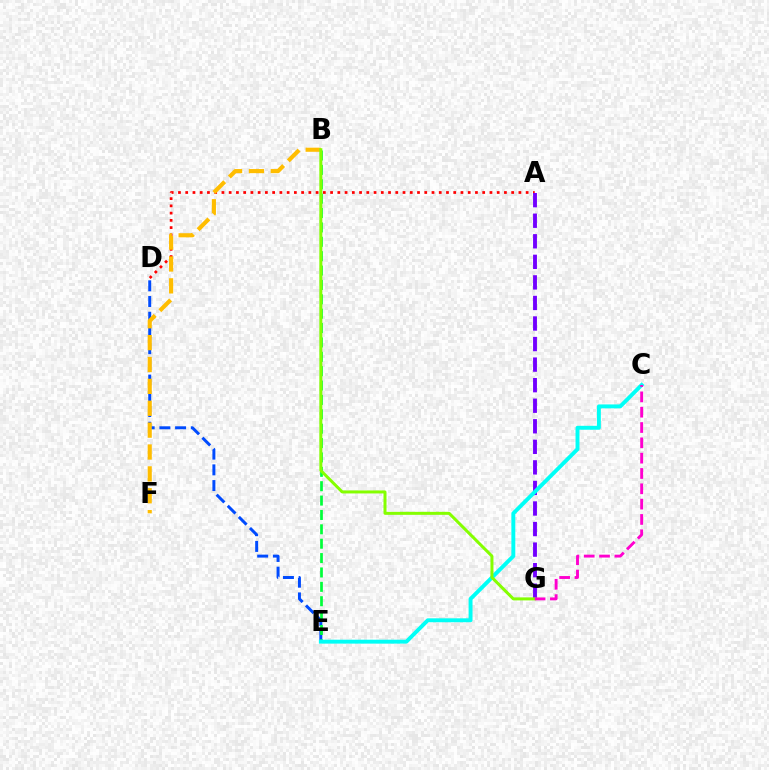{('A', 'D'): [{'color': '#ff0000', 'line_style': 'dotted', 'thickness': 1.97}], ('D', 'E'): [{'color': '#004bff', 'line_style': 'dashed', 'thickness': 2.13}], ('B', 'E'): [{'color': '#00ff39', 'line_style': 'dashed', 'thickness': 1.95}], ('A', 'G'): [{'color': '#7200ff', 'line_style': 'dashed', 'thickness': 2.79}], ('C', 'E'): [{'color': '#00fff6', 'line_style': 'solid', 'thickness': 2.82}], ('B', 'F'): [{'color': '#ffbd00', 'line_style': 'dashed', 'thickness': 2.97}], ('B', 'G'): [{'color': '#84ff00', 'line_style': 'solid', 'thickness': 2.16}], ('C', 'G'): [{'color': '#ff00cf', 'line_style': 'dashed', 'thickness': 2.08}]}